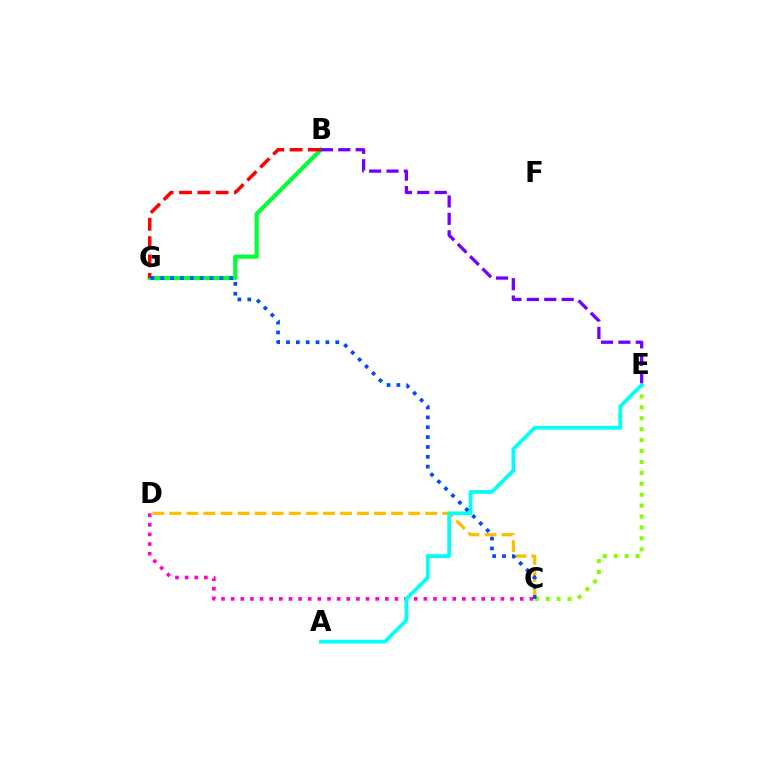{('C', 'D'): [{'color': '#ffbd00', 'line_style': 'dashed', 'thickness': 2.32}, {'color': '#ff00cf', 'line_style': 'dotted', 'thickness': 2.62}], ('B', 'G'): [{'color': '#00ff39', 'line_style': 'solid', 'thickness': 2.98}, {'color': '#ff0000', 'line_style': 'dashed', 'thickness': 2.49}], ('C', 'E'): [{'color': '#84ff00', 'line_style': 'dotted', 'thickness': 2.97}], ('A', 'E'): [{'color': '#00fff6', 'line_style': 'solid', 'thickness': 2.69}], ('C', 'G'): [{'color': '#004bff', 'line_style': 'dotted', 'thickness': 2.68}], ('B', 'E'): [{'color': '#7200ff', 'line_style': 'dashed', 'thickness': 2.36}]}